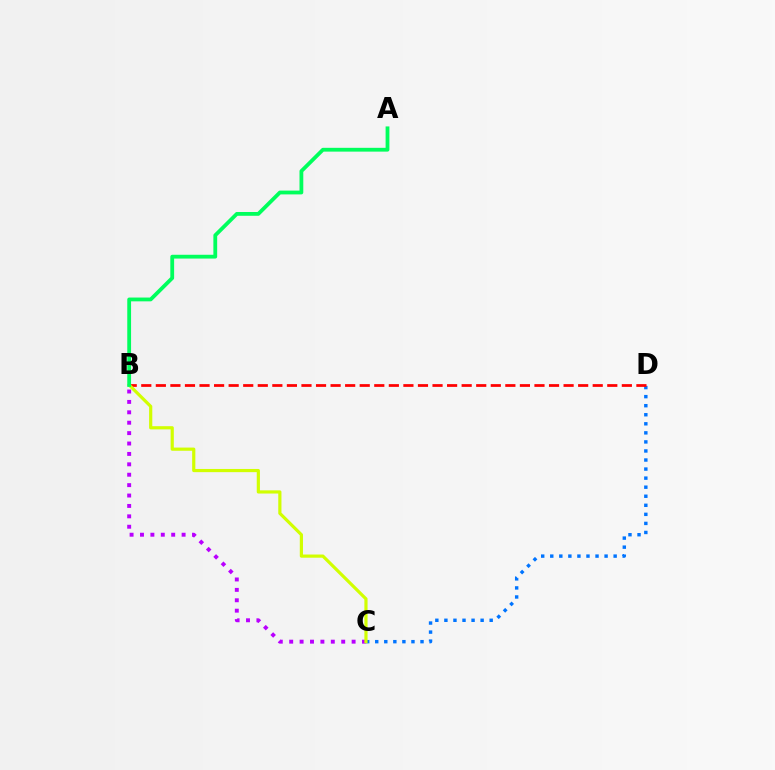{('C', 'D'): [{'color': '#0074ff', 'line_style': 'dotted', 'thickness': 2.46}], ('B', 'C'): [{'color': '#b900ff', 'line_style': 'dotted', 'thickness': 2.83}, {'color': '#d1ff00', 'line_style': 'solid', 'thickness': 2.29}], ('B', 'D'): [{'color': '#ff0000', 'line_style': 'dashed', 'thickness': 1.98}], ('A', 'B'): [{'color': '#00ff5c', 'line_style': 'solid', 'thickness': 2.73}]}